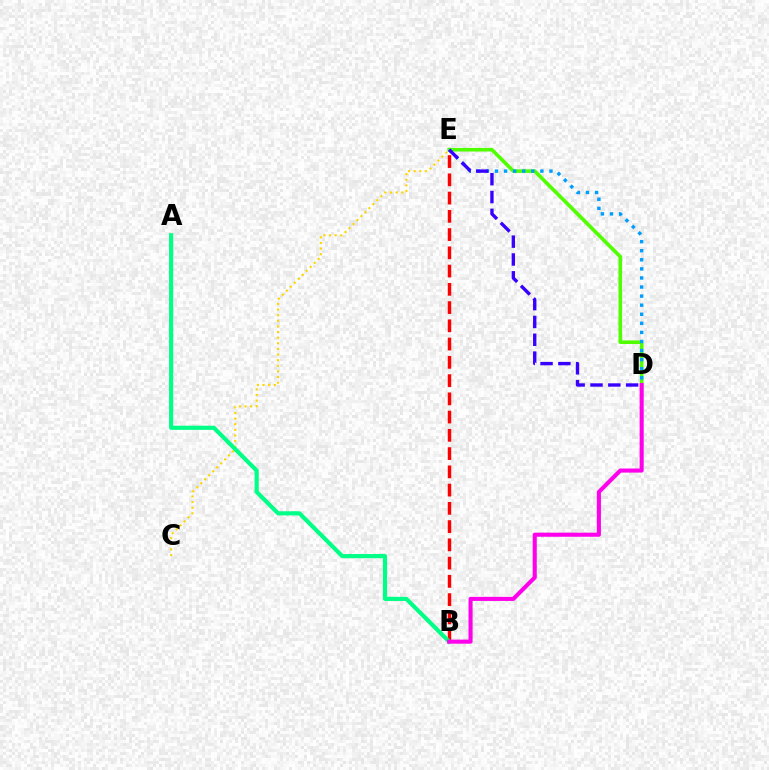{('D', 'E'): [{'color': '#4fff00', 'line_style': 'solid', 'thickness': 2.59}, {'color': '#009eff', 'line_style': 'dotted', 'thickness': 2.47}, {'color': '#3700ff', 'line_style': 'dashed', 'thickness': 2.42}], ('B', 'E'): [{'color': '#ff0000', 'line_style': 'dashed', 'thickness': 2.48}], ('C', 'E'): [{'color': '#ffd500', 'line_style': 'dotted', 'thickness': 1.53}], ('A', 'B'): [{'color': '#00ff86', 'line_style': 'solid', 'thickness': 2.99}], ('B', 'D'): [{'color': '#ff00ed', 'line_style': 'solid', 'thickness': 2.94}]}